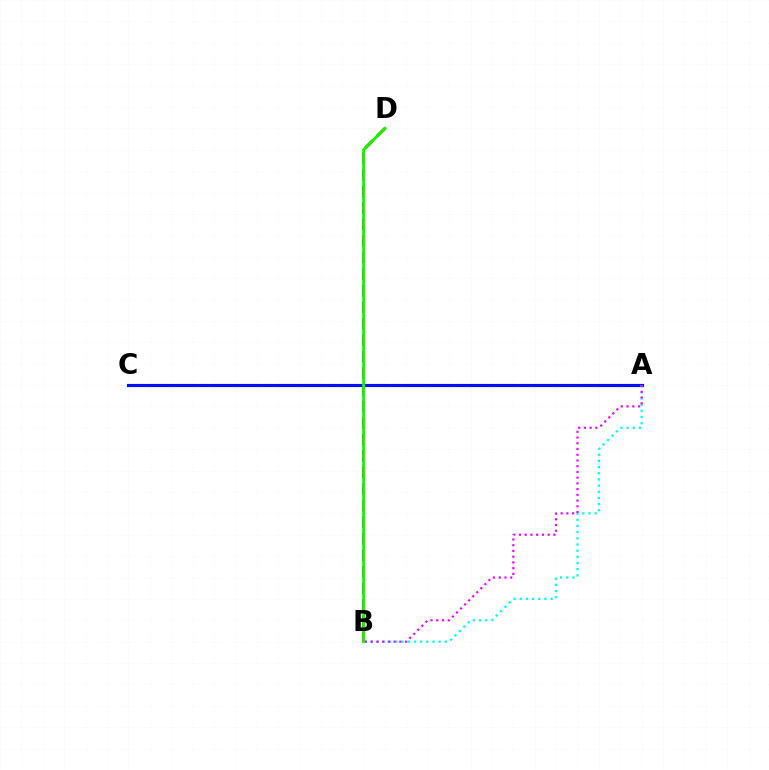{('A', 'C'): [{'color': '#0010ff', 'line_style': 'solid', 'thickness': 2.26}], ('A', 'B'): [{'color': '#00fff6', 'line_style': 'dotted', 'thickness': 1.68}, {'color': '#ee00ff', 'line_style': 'dotted', 'thickness': 1.56}], ('B', 'D'): [{'color': '#fcf500', 'line_style': 'solid', 'thickness': 1.51}, {'color': '#ff0000', 'line_style': 'dashed', 'thickness': 2.25}, {'color': '#08ff00', 'line_style': 'solid', 'thickness': 2.03}]}